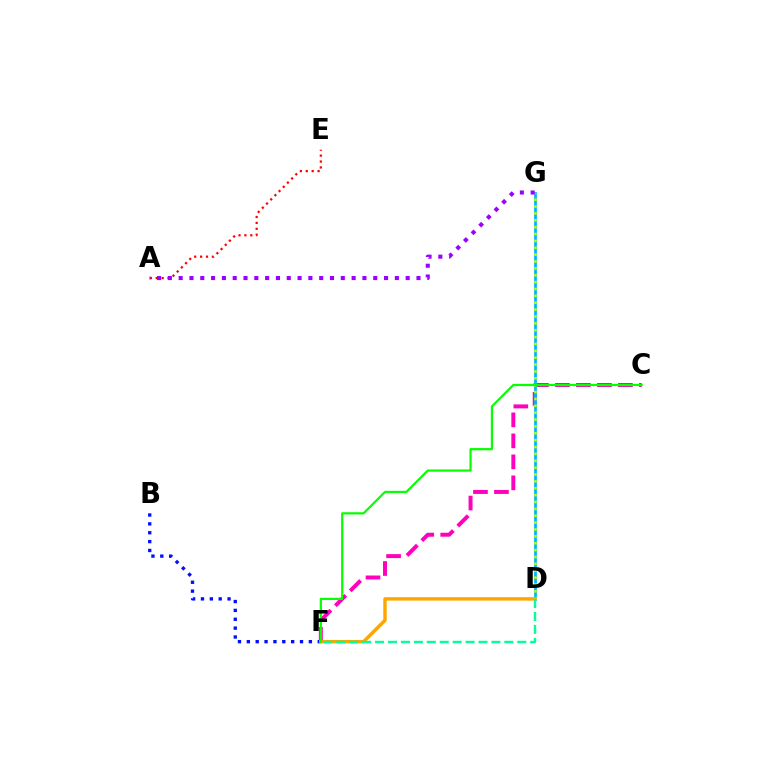{('C', 'F'): [{'color': '#ff00bd', 'line_style': 'dashed', 'thickness': 2.85}, {'color': '#08ff00', 'line_style': 'solid', 'thickness': 1.6}], ('B', 'F'): [{'color': '#0010ff', 'line_style': 'dotted', 'thickness': 2.41}], ('D', 'G'): [{'color': '#00b5ff', 'line_style': 'solid', 'thickness': 1.99}, {'color': '#b3ff00', 'line_style': 'dotted', 'thickness': 1.87}], ('A', 'E'): [{'color': '#ff0000', 'line_style': 'dotted', 'thickness': 1.61}], ('D', 'F'): [{'color': '#ffa500', 'line_style': 'solid', 'thickness': 2.47}, {'color': '#00ff9d', 'line_style': 'dashed', 'thickness': 1.76}], ('A', 'G'): [{'color': '#9b00ff', 'line_style': 'dotted', 'thickness': 2.94}]}